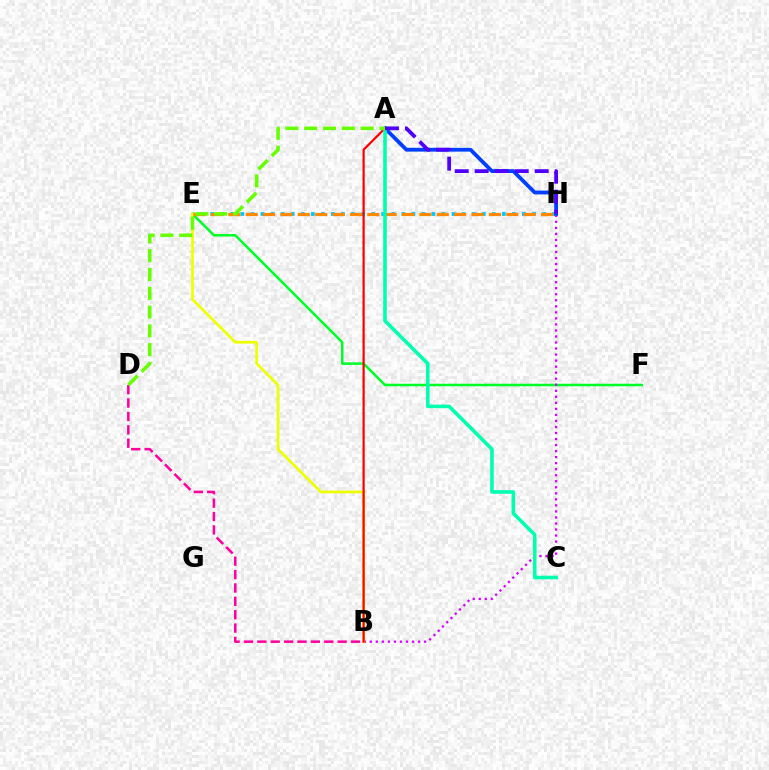{('E', 'F'): [{'color': '#00ff27', 'line_style': 'solid', 'thickness': 1.82}], ('B', 'H'): [{'color': '#d600ff', 'line_style': 'dotted', 'thickness': 1.64}], ('E', 'H'): [{'color': '#00c7ff', 'line_style': 'dotted', 'thickness': 2.73}, {'color': '#ff8800', 'line_style': 'dashed', 'thickness': 2.36}], ('B', 'E'): [{'color': '#eeff00', 'line_style': 'solid', 'thickness': 1.96}], ('A', 'H'): [{'color': '#003fff', 'line_style': 'solid', 'thickness': 2.72}, {'color': '#4f00ff', 'line_style': 'dashed', 'thickness': 2.72}], ('A', 'B'): [{'color': '#ff0000', 'line_style': 'solid', 'thickness': 1.6}], ('A', 'C'): [{'color': '#00ffaf', 'line_style': 'solid', 'thickness': 2.59}], ('B', 'D'): [{'color': '#ff00a0', 'line_style': 'dashed', 'thickness': 1.82}], ('A', 'D'): [{'color': '#66ff00', 'line_style': 'dashed', 'thickness': 2.55}]}